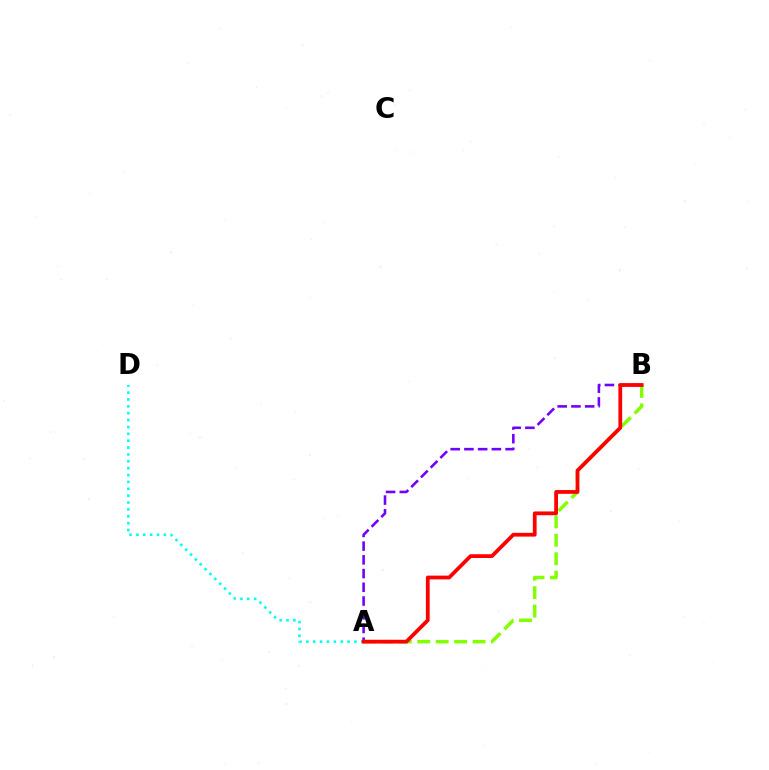{('A', 'B'): [{'color': '#84ff00', 'line_style': 'dashed', 'thickness': 2.5}, {'color': '#7200ff', 'line_style': 'dashed', 'thickness': 1.86}, {'color': '#ff0000', 'line_style': 'solid', 'thickness': 2.72}], ('A', 'D'): [{'color': '#00fff6', 'line_style': 'dotted', 'thickness': 1.87}]}